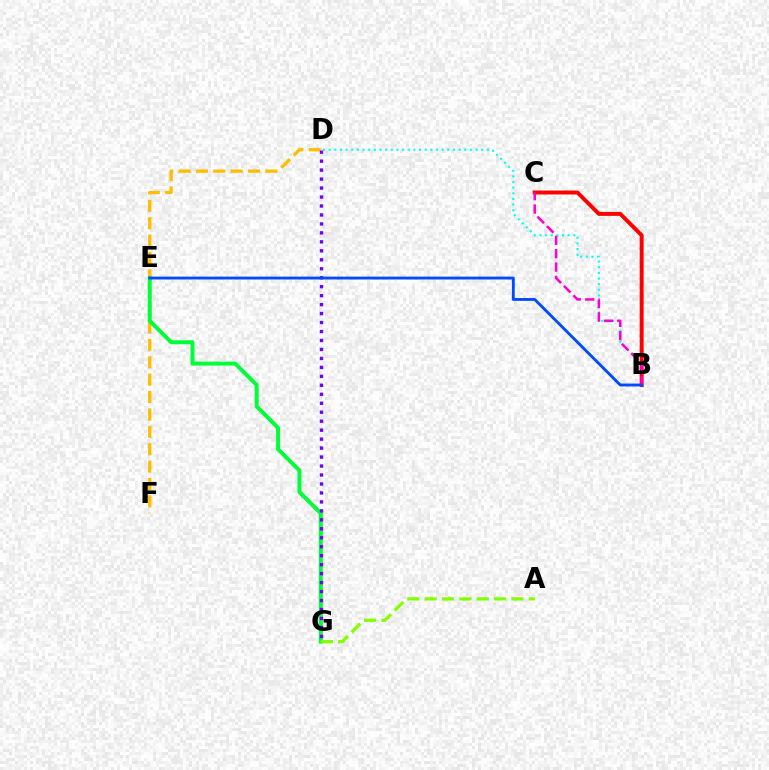{('D', 'F'): [{'color': '#ffbd00', 'line_style': 'dashed', 'thickness': 2.36}], ('E', 'G'): [{'color': '#00ff39', 'line_style': 'solid', 'thickness': 2.86}], ('A', 'G'): [{'color': '#84ff00', 'line_style': 'dashed', 'thickness': 2.36}], ('B', 'D'): [{'color': '#00fff6', 'line_style': 'dotted', 'thickness': 1.54}], ('D', 'G'): [{'color': '#7200ff', 'line_style': 'dotted', 'thickness': 2.44}], ('B', 'C'): [{'color': '#ff0000', 'line_style': 'solid', 'thickness': 2.86}, {'color': '#ff00cf', 'line_style': 'dashed', 'thickness': 1.82}], ('B', 'E'): [{'color': '#004bff', 'line_style': 'solid', 'thickness': 2.05}]}